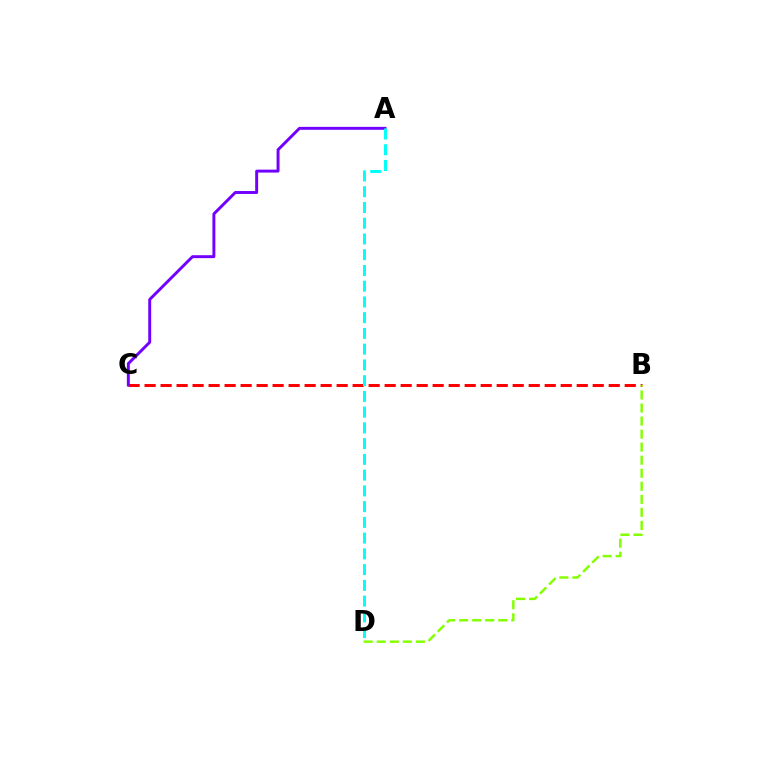{('B', 'C'): [{'color': '#ff0000', 'line_style': 'dashed', 'thickness': 2.17}], ('B', 'D'): [{'color': '#84ff00', 'line_style': 'dashed', 'thickness': 1.77}], ('A', 'C'): [{'color': '#7200ff', 'line_style': 'solid', 'thickness': 2.12}], ('A', 'D'): [{'color': '#00fff6', 'line_style': 'dashed', 'thickness': 2.14}]}